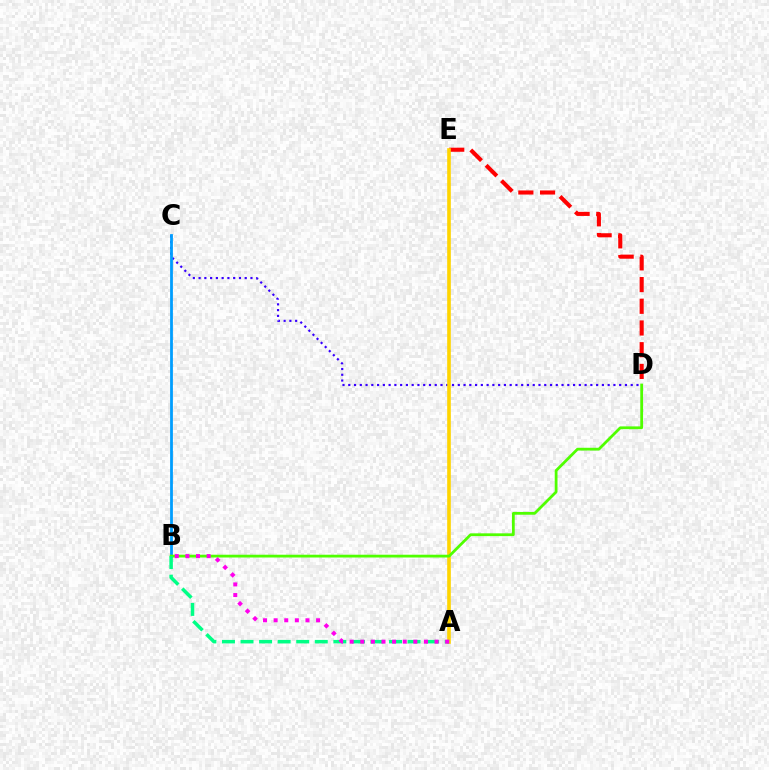{('C', 'D'): [{'color': '#3700ff', 'line_style': 'dotted', 'thickness': 1.57}], ('D', 'E'): [{'color': '#ff0000', 'line_style': 'dashed', 'thickness': 2.95}], ('A', 'E'): [{'color': '#ffd500', 'line_style': 'solid', 'thickness': 2.61}], ('B', 'C'): [{'color': '#009eff', 'line_style': 'solid', 'thickness': 2.0}], ('B', 'D'): [{'color': '#4fff00', 'line_style': 'solid', 'thickness': 2.0}], ('A', 'B'): [{'color': '#00ff86', 'line_style': 'dashed', 'thickness': 2.52}, {'color': '#ff00ed', 'line_style': 'dotted', 'thickness': 2.88}]}